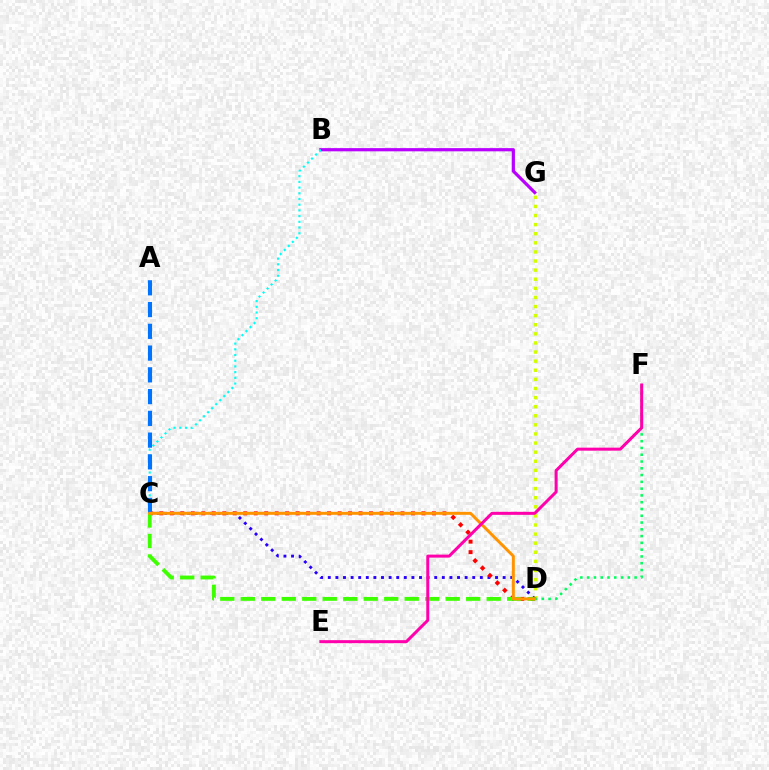{('D', 'G'): [{'color': '#d1ff00', 'line_style': 'dotted', 'thickness': 2.47}], ('C', 'D'): [{'color': '#2500ff', 'line_style': 'dotted', 'thickness': 2.07}, {'color': '#ff0000', 'line_style': 'dotted', 'thickness': 2.85}, {'color': '#3dff00', 'line_style': 'dashed', 'thickness': 2.78}, {'color': '#ff9400', 'line_style': 'solid', 'thickness': 2.13}], ('B', 'G'): [{'color': '#b900ff', 'line_style': 'solid', 'thickness': 2.31}], ('D', 'F'): [{'color': '#00ff5c', 'line_style': 'dotted', 'thickness': 1.84}], ('B', 'C'): [{'color': '#00fff6', 'line_style': 'dotted', 'thickness': 1.55}], ('A', 'C'): [{'color': '#0074ff', 'line_style': 'dashed', 'thickness': 2.96}], ('E', 'F'): [{'color': '#ff00ac', 'line_style': 'solid', 'thickness': 2.17}]}